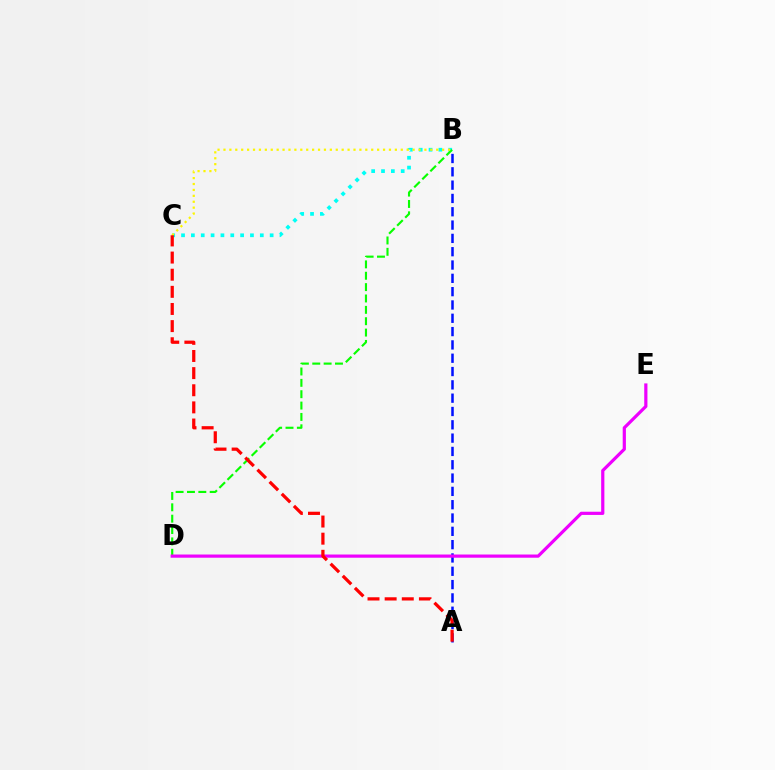{('B', 'C'): [{'color': '#00fff6', 'line_style': 'dotted', 'thickness': 2.67}, {'color': '#fcf500', 'line_style': 'dotted', 'thickness': 1.61}], ('B', 'D'): [{'color': '#08ff00', 'line_style': 'dashed', 'thickness': 1.54}], ('A', 'B'): [{'color': '#0010ff', 'line_style': 'dashed', 'thickness': 1.81}], ('D', 'E'): [{'color': '#ee00ff', 'line_style': 'solid', 'thickness': 2.3}], ('A', 'C'): [{'color': '#ff0000', 'line_style': 'dashed', 'thickness': 2.33}]}